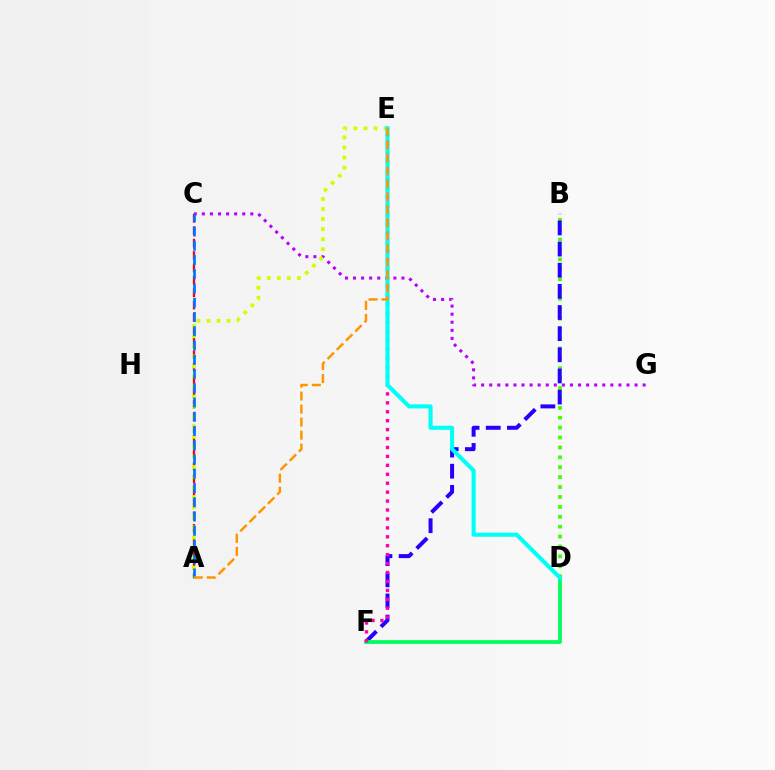{('C', 'G'): [{'color': '#b900ff', 'line_style': 'dotted', 'thickness': 2.19}], ('B', 'D'): [{'color': '#3dff00', 'line_style': 'dotted', 'thickness': 2.69}], ('A', 'C'): [{'color': '#ff0000', 'line_style': 'dashed', 'thickness': 1.68}, {'color': '#0074ff', 'line_style': 'dashed', 'thickness': 1.94}], ('A', 'E'): [{'color': '#d1ff00', 'line_style': 'dotted', 'thickness': 2.73}, {'color': '#ff9400', 'line_style': 'dashed', 'thickness': 1.77}], ('B', 'F'): [{'color': '#2500ff', 'line_style': 'dashed', 'thickness': 2.87}], ('D', 'F'): [{'color': '#00ff5c', 'line_style': 'solid', 'thickness': 2.71}], ('E', 'F'): [{'color': '#ff00ac', 'line_style': 'dotted', 'thickness': 2.43}], ('D', 'E'): [{'color': '#00fff6', 'line_style': 'solid', 'thickness': 2.94}]}